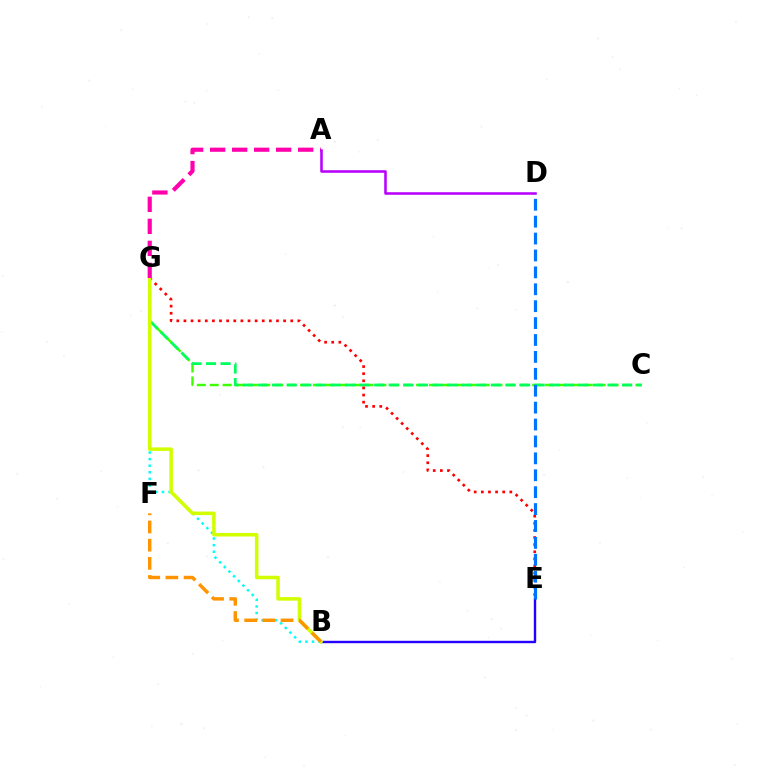{('C', 'G'): [{'color': '#3dff00', 'line_style': 'dashed', 'thickness': 1.75}, {'color': '#00ff5c', 'line_style': 'dashed', 'thickness': 1.98}], ('B', 'G'): [{'color': '#00fff6', 'line_style': 'dotted', 'thickness': 1.79}, {'color': '#d1ff00', 'line_style': 'solid', 'thickness': 2.54}], ('B', 'E'): [{'color': '#2500ff', 'line_style': 'solid', 'thickness': 1.73}], ('E', 'G'): [{'color': '#ff0000', 'line_style': 'dotted', 'thickness': 1.93}], ('A', 'G'): [{'color': '#ff00ac', 'line_style': 'dashed', 'thickness': 2.99}], ('B', 'F'): [{'color': '#ff9400', 'line_style': 'dashed', 'thickness': 2.47}], ('A', 'D'): [{'color': '#b900ff', 'line_style': 'solid', 'thickness': 1.84}], ('D', 'E'): [{'color': '#0074ff', 'line_style': 'dashed', 'thickness': 2.3}]}